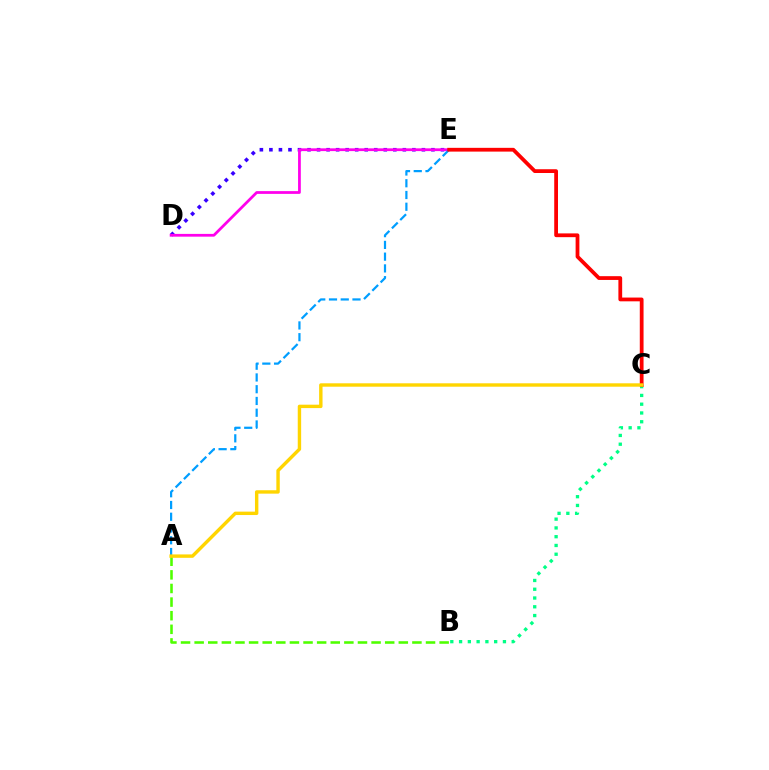{('D', 'E'): [{'color': '#3700ff', 'line_style': 'dotted', 'thickness': 2.59}, {'color': '#ff00ed', 'line_style': 'solid', 'thickness': 1.99}], ('B', 'C'): [{'color': '#00ff86', 'line_style': 'dotted', 'thickness': 2.38}], ('A', 'B'): [{'color': '#4fff00', 'line_style': 'dashed', 'thickness': 1.85}], ('A', 'E'): [{'color': '#009eff', 'line_style': 'dashed', 'thickness': 1.6}], ('C', 'E'): [{'color': '#ff0000', 'line_style': 'solid', 'thickness': 2.71}], ('A', 'C'): [{'color': '#ffd500', 'line_style': 'solid', 'thickness': 2.45}]}